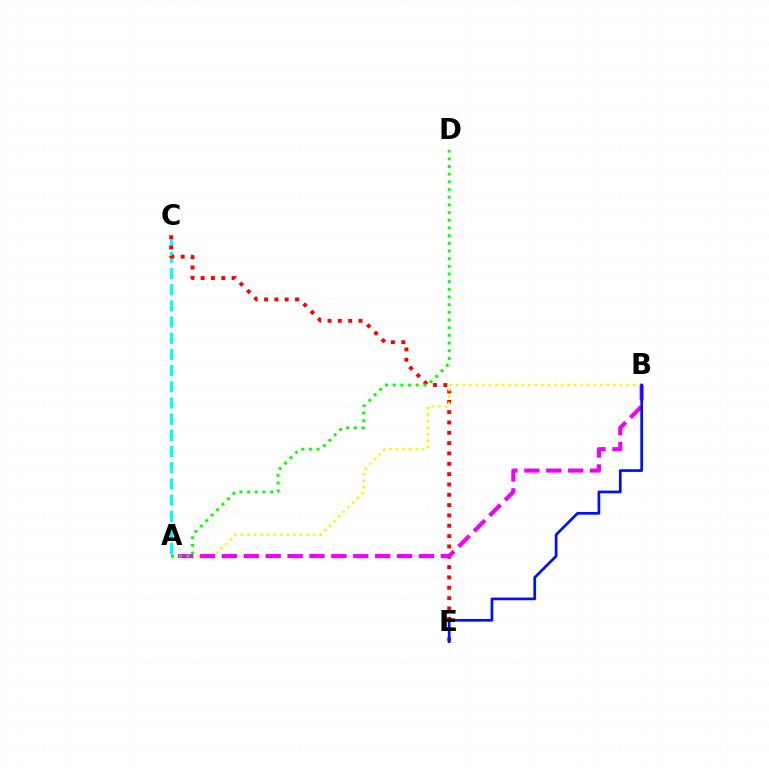{('A', 'C'): [{'color': '#00fff6', 'line_style': 'dashed', 'thickness': 2.2}], ('C', 'E'): [{'color': '#ff0000', 'line_style': 'dotted', 'thickness': 2.81}], ('A', 'B'): [{'color': '#fcf500', 'line_style': 'dotted', 'thickness': 1.78}, {'color': '#ee00ff', 'line_style': 'dashed', 'thickness': 2.98}], ('B', 'E'): [{'color': '#0010ff', 'line_style': 'solid', 'thickness': 1.95}], ('A', 'D'): [{'color': '#08ff00', 'line_style': 'dotted', 'thickness': 2.09}]}